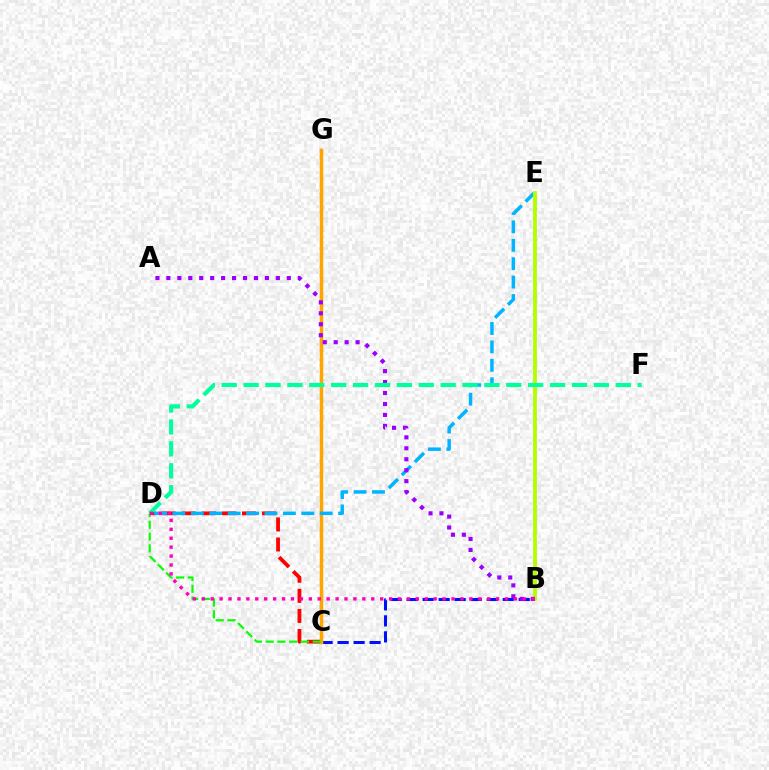{('C', 'D'): [{'color': '#ff0000', 'line_style': 'dashed', 'thickness': 2.73}, {'color': '#08ff00', 'line_style': 'dashed', 'thickness': 1.6}], ('B', 'C'): [{'color': '#0010ff', 'line_style': 'dashed', 'thickness': 2.17}], ('C', 'G'): [{'color': '#ffa500', 'line_style': 'solid', 'thickness': 2.51}], ('D', 'E'): [{'color': '#00b5ff', 'line_style': 'dashed', 'thickness': 2.5}], ('B', 'E'): [{'color': '#b3ff00', 'line_style': 'solid', 'thickness': 2.74}], ('A', 'B'): [{'color': '#9b00ff', 'line_style': 'dotted', 'thickness': 2.97}], ('D', 'F'): [{'color': '#00ff9d', 'line_style': 'dashed', 'thickness': 2.97}], ('B', 'D'): [{'color': '#ff00bd', 'line_style': 'dotted', 'thickness': 2.42}]}